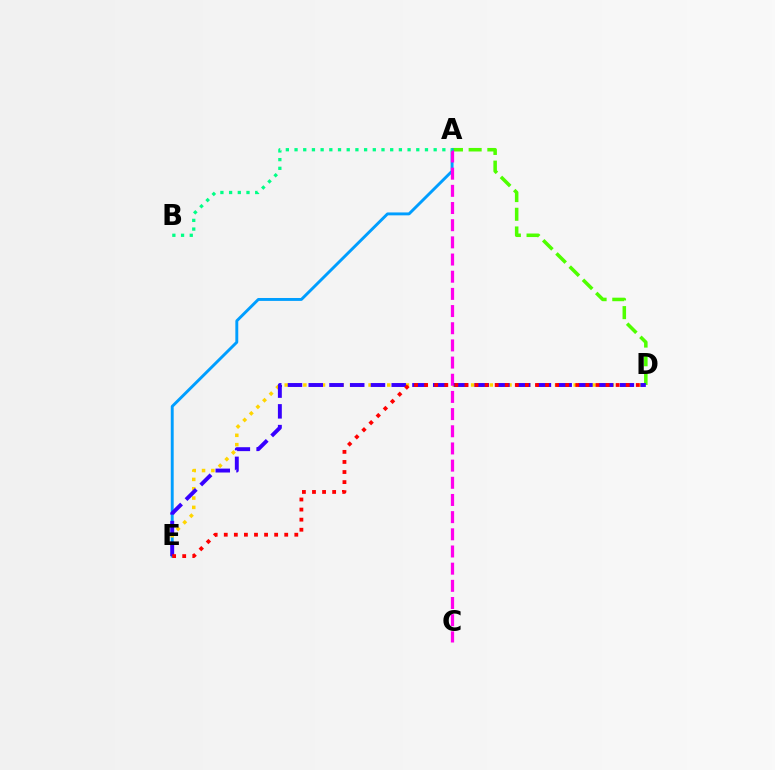{('A', 'D'): [{'color': '#4fff00', 'line_style': 'dashed', 'thickness': 2.54}], ('A', 'E'): [{'color': '#009eff', 'line_style': 'solid', 'thickness': 2.1}], ('D', 'E'): [{'color': '#ffd500', 'line_style': 'dotted', 'thickness': 2.53}, {'color': '#3700ff', 'line_style': 'dashed', 'thickness': 2.82}, {'color': '#ff0000', 'line_style': 'dotted', 'thickness': 2.74}], ('A', 'C'): [{'color': '#ff00ed', 'line_style': 'dashed', 'thickness': 2.33}], ('A', 'B'): [{'color': '#00ff86', 'line_style': 'dotted', 'thickness': 2.36}]}